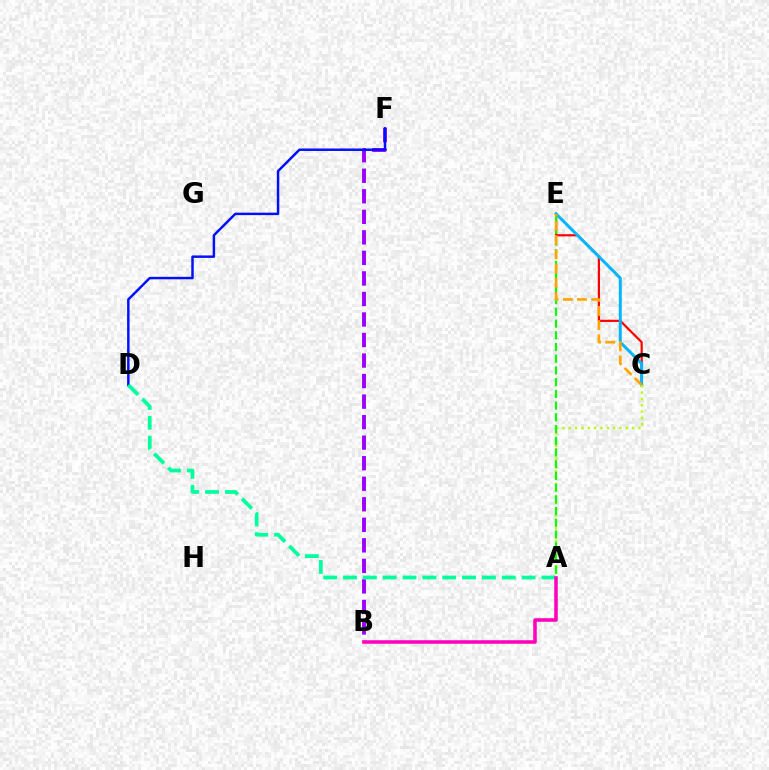{('B', 'F'): [{'color': '#9b00ff', 'line_style': 'dashed', 'thickness': 2.79}], ('D', 'F'): [{'color': '#0010ff', 'line_style': 'solid', 'thickness': 1.77}], ('C', 'E'): [{'color': '#ff0000', 'line_style': 'solid', 'thickness': 1.59}, {'color': '#00b5ff', 'line_style': 'solid', 'thickness': 2.14}, {'color': '#ffa500', 'line_style': 'dashed', 'thickness': 1.93}], ('A', 'D'): [{'color': '#00ff9d', 'line_style': 'dashed', 'thickness': 2.7}], ('A', 'C'): [{'color': '#b3ff00', 'line_style': 'dotted', 'thickness': 1.72}], ('A', 'E'): [{'color': '#08ff00', 'line_style': 'dashed', 'thickness': 1.59}], ('A', 'B'): [{'color': '#ff00bd', 'line_style': 'solid', 'thickness': 2.54}]}